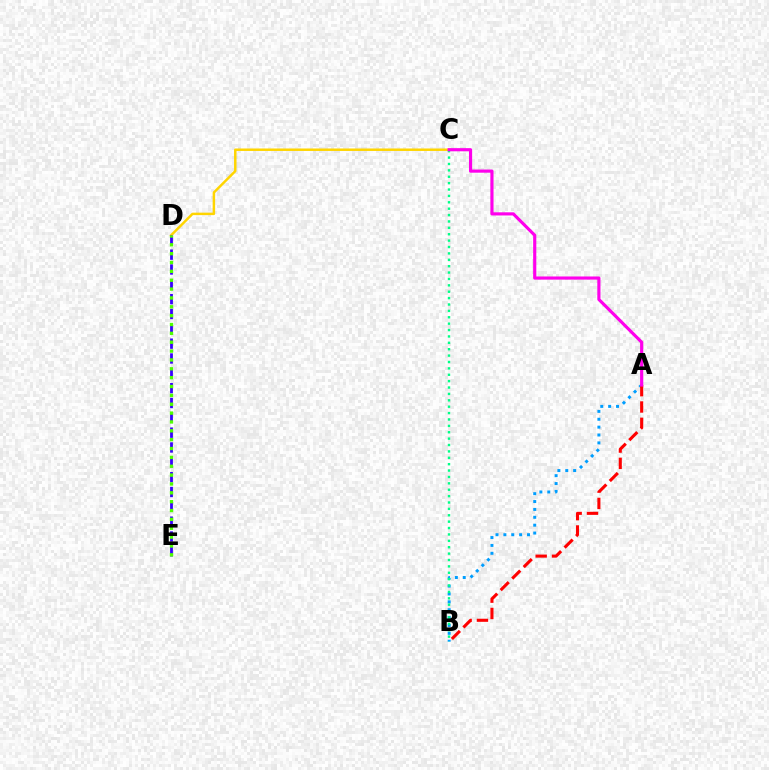{('C', 'D'): [{'color': '#ffd500', 'line_style': 'solid', 'thickness': 1.78}], ('A', 'B'): [{'color': '#009eff', 'line_style': 'dotted', 'thickness': 2.14}, {'color': '#ff0000', 'line_style': 'dashed', 'thickness': 2.22}], ('B', 'C'): [{'color': '#00ff86', 'line_style': 'dotted', 'thickness': 1.74}], ('D', 'E'): [{'color': '#3700ff', 'line_style': 'dashed', 'thickness': 2.02}, {'color': '#4fff00', 'line_style': 'dotted', 'thickness': 2.41}], ('A', 'C'): [{'color': '#ff00ed', 'line_style': 'solid', 'thickness': 2.27}]}